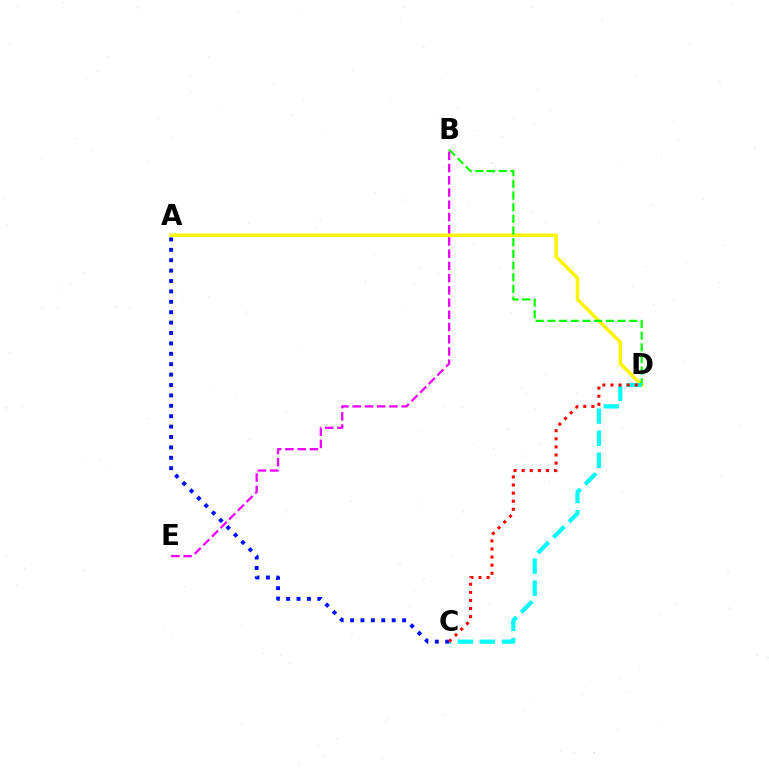{('A', 'D'): [{'color': '#fcf500', 'line_style': 'solid', 'thickness': 2.54}], ('B', 'D'): [{'color': '#08ff00', 'line_style': 'dashed', 'thickness': 1.59}], ('A', 'C'): [{'color': '#0010ff', 'line_style': 'dotted', 'thickness': 2.83}], ('C', 'D'): [{'color': '#00fff6', 'line_style': 'dashed', 'thickness': 3.0}, {'color': '#ff0000', 'line_style': 'dotted', 'thickness': 2.2}], ('B', 'E'): [{'color': '#ee00ff', 'line_style': 'dashed', 'thickness': 1.66}]}